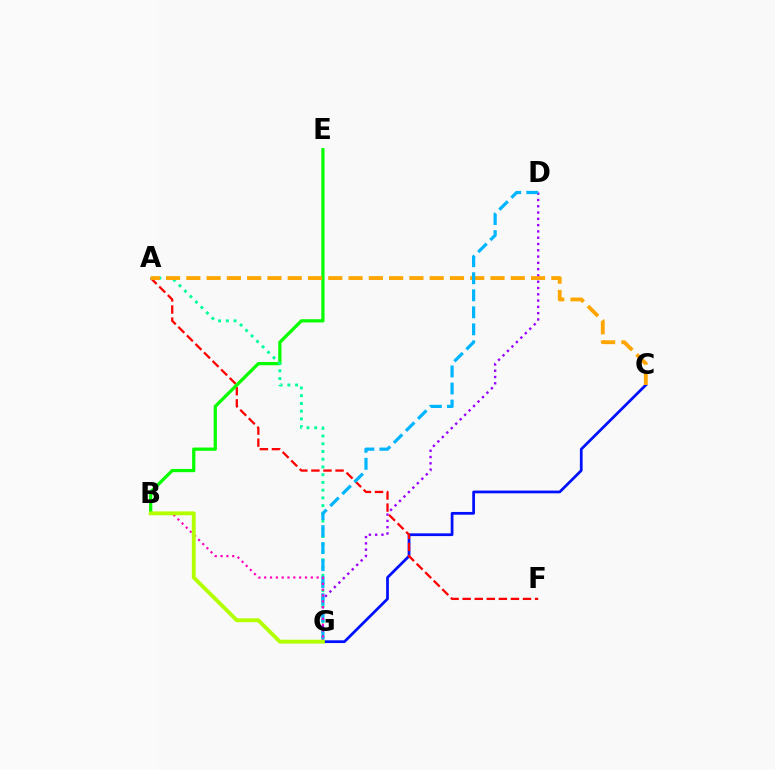{('C', 'G'): [{'color': '#0010ff', 'line_style': 'solid', 'thickness': 1.98}], ('D', 'G'): [{'color': '#9b00ff', 'line_style': 'dotted', 'thickness': 1.71}, {'color': '#00b5ff', 'line_style': 'dashed', 'thickness': 2.31}], ('A', 'F'): [{'color': '#ff0000', 'line_style': 'dashed', 'thickness': 1.64}], ('B', 'E'): [{'color': '#08ff00', 'line_style': 'solid', 'thickness': 2.34}], ('A', 'G'): [{'color': '#00ff9d', 'line_style': 'dotted', 'thickness': 2.1}], ('A', 'C'): [{'color': '#ffa500', 'line_style': 'dashed', 'thickness': 2.75}], ('B', 'G'): [{'color': '#ff00bd', 'line_style': 'dotted', 'thickness': 1.58}, {'color': '#b3ff00', 'line_style': 'solid', 'thickness': 2.78}]}